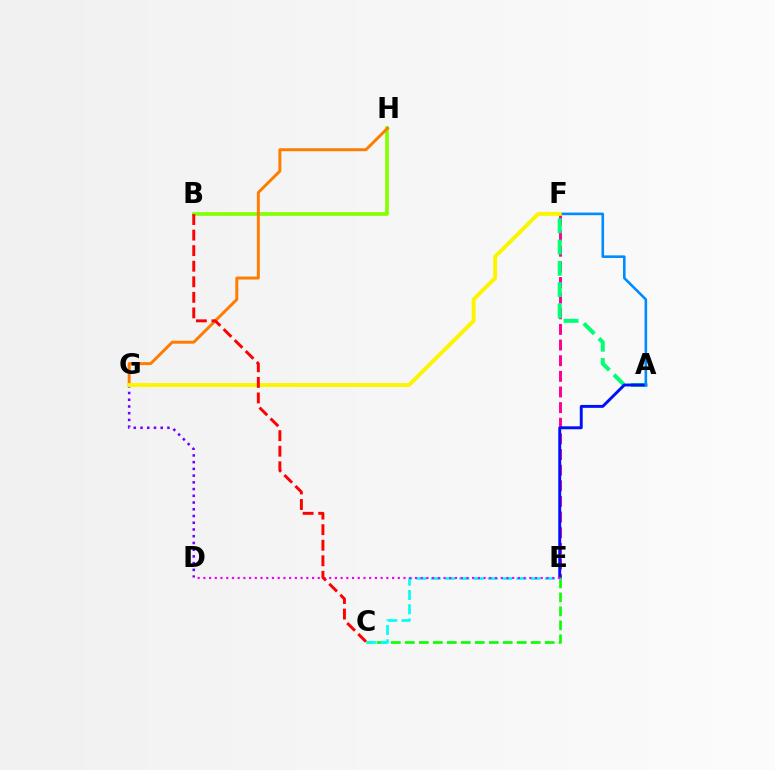{('E', 'F'): [{'color': '#ff0094', 'line_style': 'dashed', 'thickness': 2.12}], ('A', 'F'): [{'color': '#00ff74', 'line_style': 'dashed', 'thickness': 2.89}, {'color': '#008cff', 'line_style': 'solid', 'thickness': 1.88}], ('D', 'G'): [{'color': '#7200ff', 'line_style': 'dotted', 'thickness': 1.83}], ('A', 'E'): [{'color': '#0010ff', 'line_style': 'solid', 'thickness': 2.11}], ('B', 'H'): [{'color': '#84ff00', 'line_style': 'solid', 'thickness': 2.65}], ('G', 'H'): [{'color': '#ff7c00', 'line_style': 'solid', 'thickness': 2.13}], ('C', 'E'): [{'color': '#08ff00', 'line_style': 'dashed', 'thickness': 1.9}, {'color': '#00fff6', 'line_style': 'dashed', 'thickness': 1.94}], ('D', 'E'): [{'color': '#ee00ff', 'line_style': 'dotted', 'thickness': 1.55}], ('F', 'G'): [{'color': '#fcf500', 'line_style': 'solid', 'thickness': 2.81}], ('B', 'C'): [{'color': '#ff0000', 'line_style': 'dashed', 'thickness': 2.11}]}